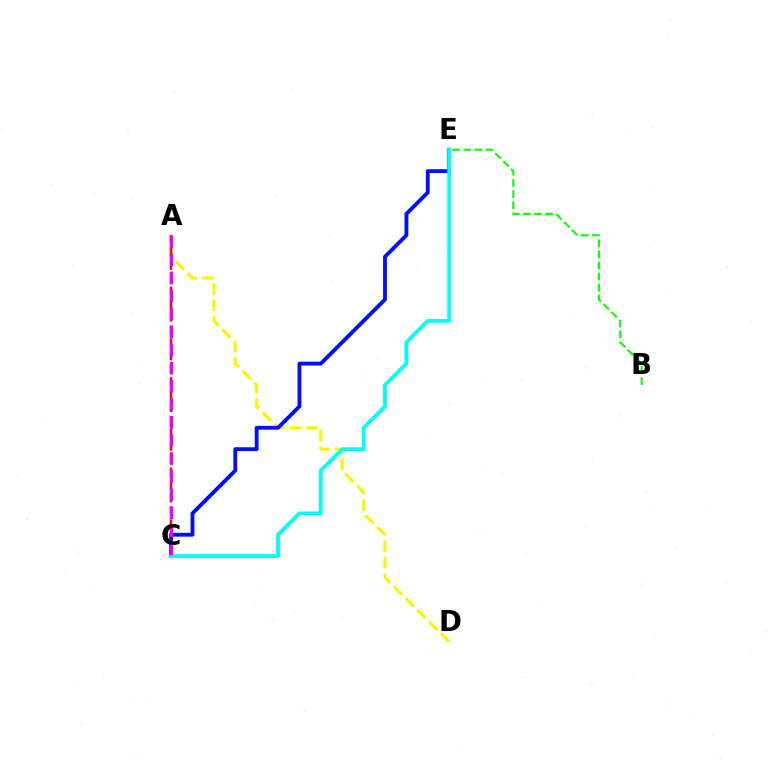{('A', 'D'): [{'color': '#fcf500', 'line_style': 'dashed', 'thickness': 2.26}], ('A', 'C'): [{'color': '#ff0000', 'line_style': 'dashed', 'thickness': 1.76}, {'color': '#ee00ff', 'line_style': 'dashed', 'thickness': 2.45}], ('C', 'E'): [{'color': '#0010ff', 'line_style': 'solid', 'thickness': 2.77}, {'color': '#00fff6', 'line_style': 'solid', 'thickness': 2.72}], ('B', 'E'): [{'color': '#08ff00', 'line_style': 'dashed', 'thickness': 1.51}]}